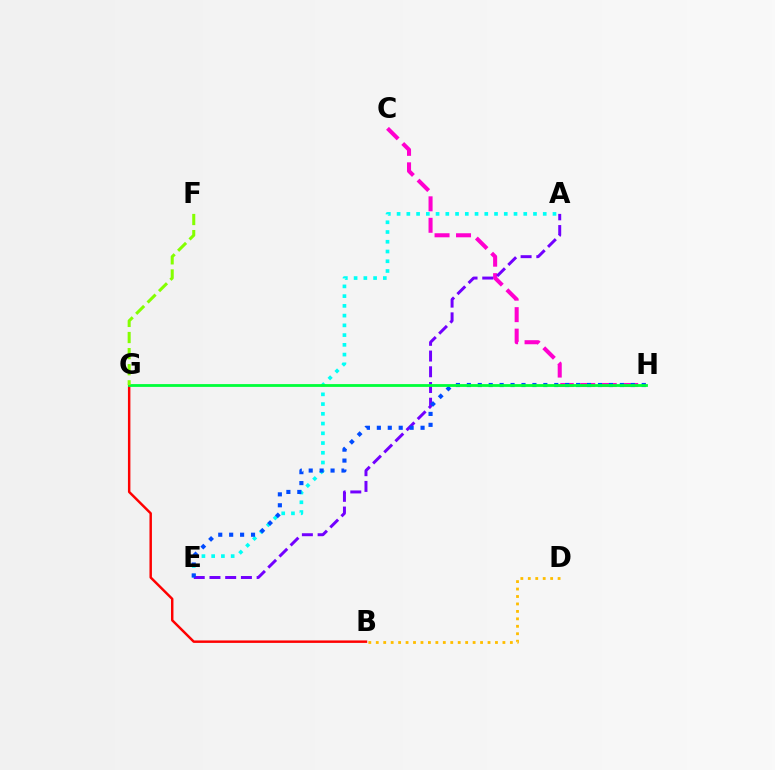{('A', 'E'): [{'color': '#00fff6', 'line_style': 'dotted', 'thickness': 2.65}, {'color': '#7200ff', 'line_style': 'dashed', 'thickness': 2.14}], ('C', 'H'): [{'color': '#ff00cf', 'line_style': 'dashed', 'thickness': 2.92}], ('B', 'D'): [{'color': '#ffbd00', 'line_style': 'dotted', 'thickness': 2.02}], ('B', 'G'): [{'color': '#ff0000', 'line_style': 'solid', 'thickness': 1.77}], ('E', 'H'): [{'color': '#004bff', 'line_style': 'dotted', 'thickness': 2.97}], ('G', 'H'): [{'color': '#00ff39', 'line_style': 'solid', 'thickness': 2.02}], ('F', 'G'): [{'color': '#84ff00', 'line_style': 'dashed', 'thickness': 2.19}]}